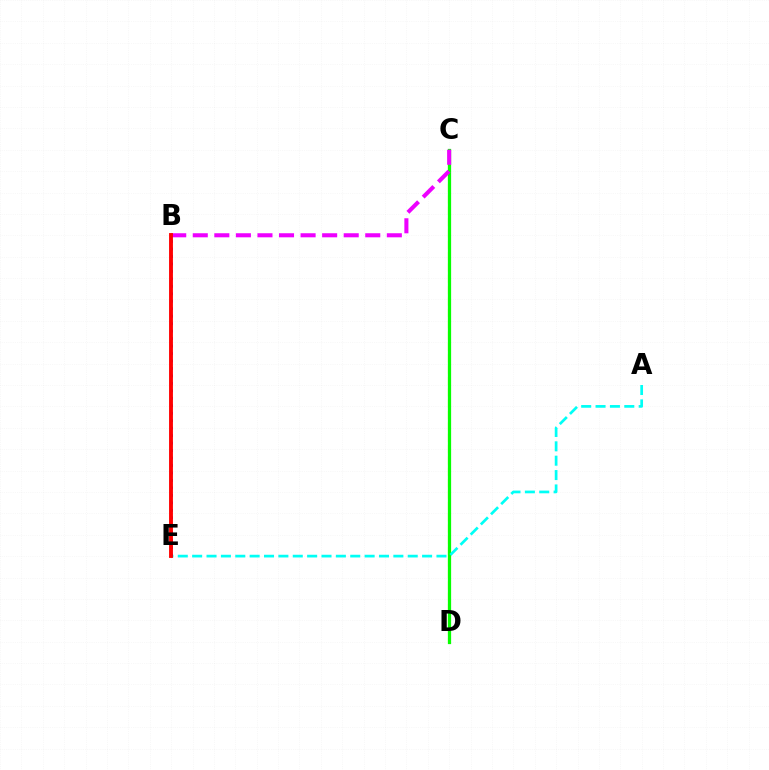{('C', 'D'): [{'color': '#fcf500', 'line_style': 'dashed', 'thickness': 1.54}, {'color': '#08ff00', 'line_style': 'solid', 'thickness': 2.34}], ('A', 'E'): [{'color': '#00fff6', 'line_style': 'dashed', 'thickness': 1.95}], ('B', 'E'): [{'color': '#0010ff', 'line_style': 'dotted', 'thickness': 2.03}, {'color': '#ff0000', 'line_style': 'solid', 'thickness': 2.78}], ('B', 'C'): [{'color': '#ee00ff', 'line_style': 'dashed', 'thickness': 2.93}]}